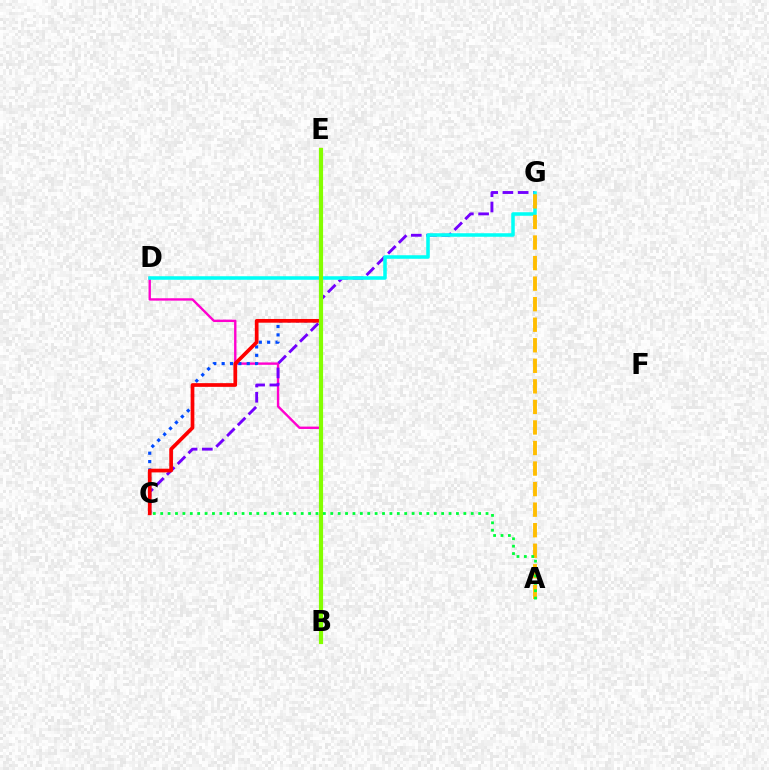{('B', 'D'): [{'color': '#ff00cf', 'line_style': 'solid', 'thickness': 1.72}], ('C', 'G'): [{'color': '#7200ff', 'line_style': 'dashed', 'thickness': 2.07}], ('D', 'G'): [{'color': '#00fff6', 'line_style': 'solid', 'thickness': 2.54}], ('A', 'G'): [{'color': '#ffbd00', 'line_style': 'dashed', 'thickness': 2.79}], ('C', 'E'): [{'color': '#004bff', 'line_style': 'dotted', 'thickness': 2.27}, {'color': '#ff0000', 'line_style': 'solid', 'thickness': 2.67}], ('B', 'E'): [{'color': '#84ff00', 'line_style': 'solid', 'thickness': 3.0}], ('A', 'C'): [{'color': '#00ff39', 'line_style': 'dotted', 'thickness': 2.01}]}